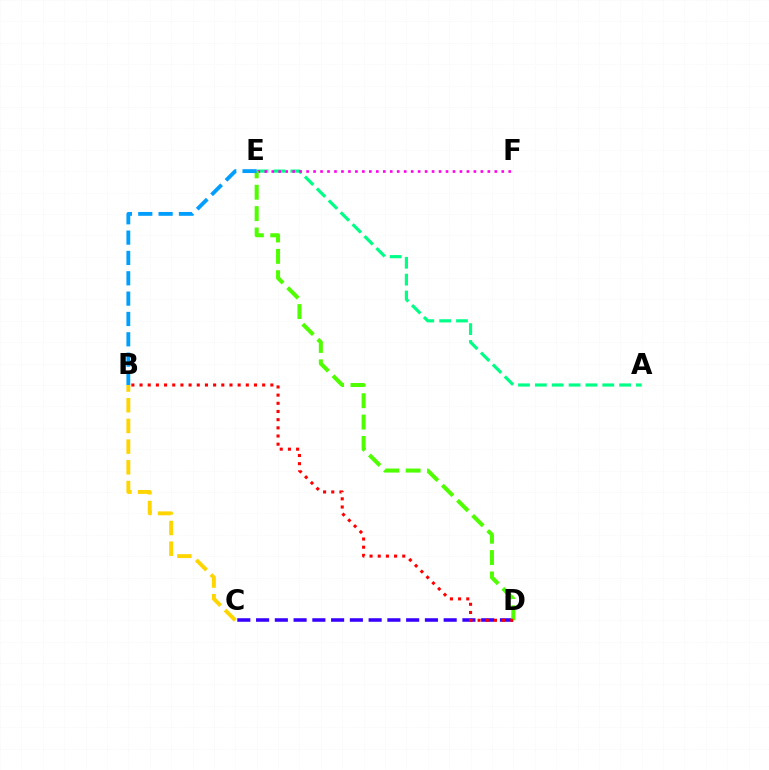{('A', 'E'): [{'color': '#00ff86', 'line_style': 'dashed', 'thickness': 2.29}], ('B', 'C'): [{'color': '#ffd500', 'line_style': 'dashed', 'thickness': 2.81}], ('E', 'F'): [{'color': '#ff00ed', 'line_style': 'dotted', 'thickness': 1.89}], ('C', 'D'): [{'color': '#3700ff', 'line_style': 'dashed', 'thickness': 2.55}], ('D', 'E'): [{'color': '#4fff00', 'line_style': 'dashed', 'thickness': 2.9}], ('B', 'D'): [{'color': '#ff0000', 'line_style': 'dotted', 'thickness': 2.22}], ('B', 'E'): [{'color': '#009eff', 'line_style': 'dashed', 'thickness': 2.76}]}